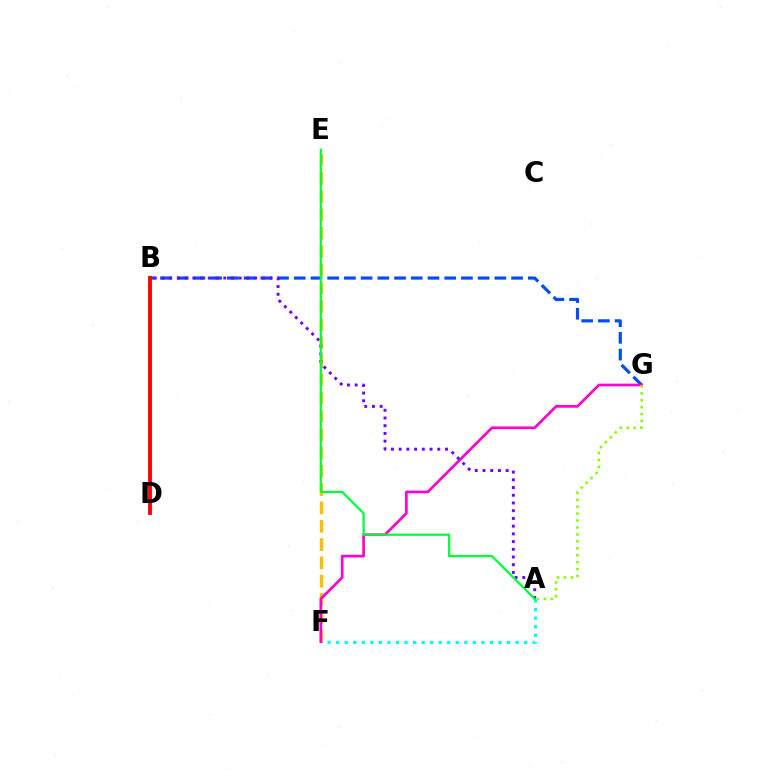{('B', 'G'): [{'color': '#004bff', 'line_style': 'dashed', 'thickness': 2.27}], ('E', 'F'): [{'color': '#ffbd00', 'line_style': 'dashed', 'thickness': 2.49}], ('A', 'F'): [{'color': '#00fff6', 'line_style': 'dotted', 'thickness': 2.32}], ('B', 'D'): [{'color': '#ff0000', 'line_style': 'solid', 'thickness': 2.77}], ('F', 'G'): [{'color': '#ff00cf', 'line_style': 'solid', 'thickness': 1.92}], ('A', 'B'): [{'color': '#7200ff', 'line_style': 'dotted', 'thickness': 2.1}], ('A', 'G'): [{'color': '#84ff00', 'line_style': 'dotted', 'thickness': 1.88}], ('A', 'E'): [{'color': '#00ff39', 'line_style': 'solid', 'thickness': 1.61}]}